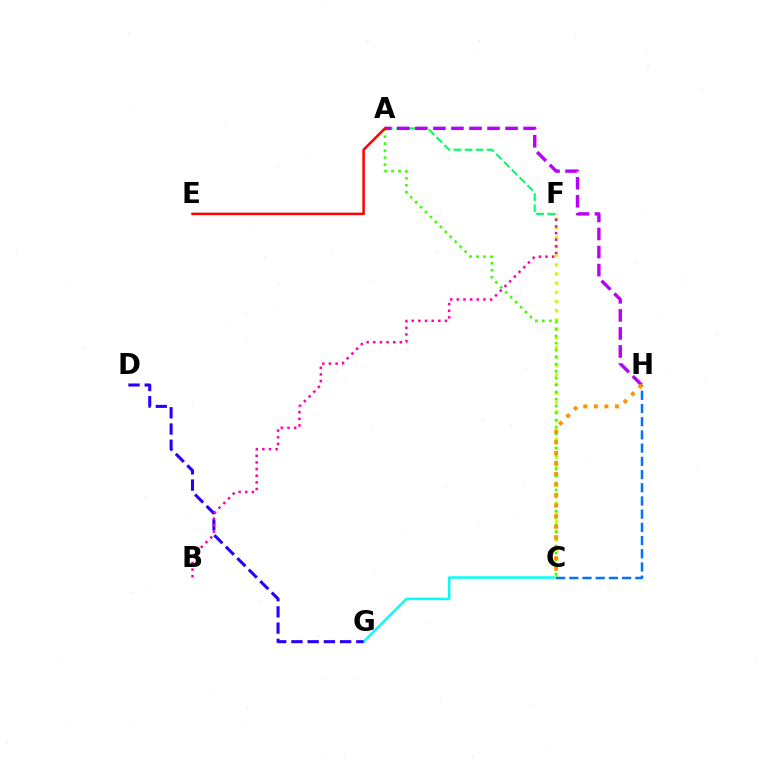{('C', 'G'): [{'color': '#00fff6', 'line_style': 'solid', 'thickness': 1.79}], ('C', 'F'): [{'color': '#d1ff00', 'line_style': 'dotted', 'thickness': 2.49}], ('A', 'F'): [{'color': '#00ff5c', 'line_style': 'dashed', 'thickness': 1.5}], ('D', 'G'): [{'color': '#2500ff', 'line_style': 'dashed', 'thickness': 2.2}], ('A', 'C'): [{'color': '#3dff00', 'line_style': 'dotted', 'thickness': 1.9}], ('A', 'H'): [{'color': '#b900ff', 'line_style': 'dashed', 'thickness': 2.45}], ('A', 'E'): [{'color': '#ff0000', 'line_style': 'solid', 'thickness': 1.81}], ('C', 'H'): [{'color': '#0074ff', 'line_style': 'dashed', 'thickness': 1.79}, {'color': '#ff9400', 'line_style': 'dotted', 'thickness': 2.86}], ('B', 'F'): [{'color': '#ff00ac', 'line_style': 'dotted', 'thickness': 1.81}]}